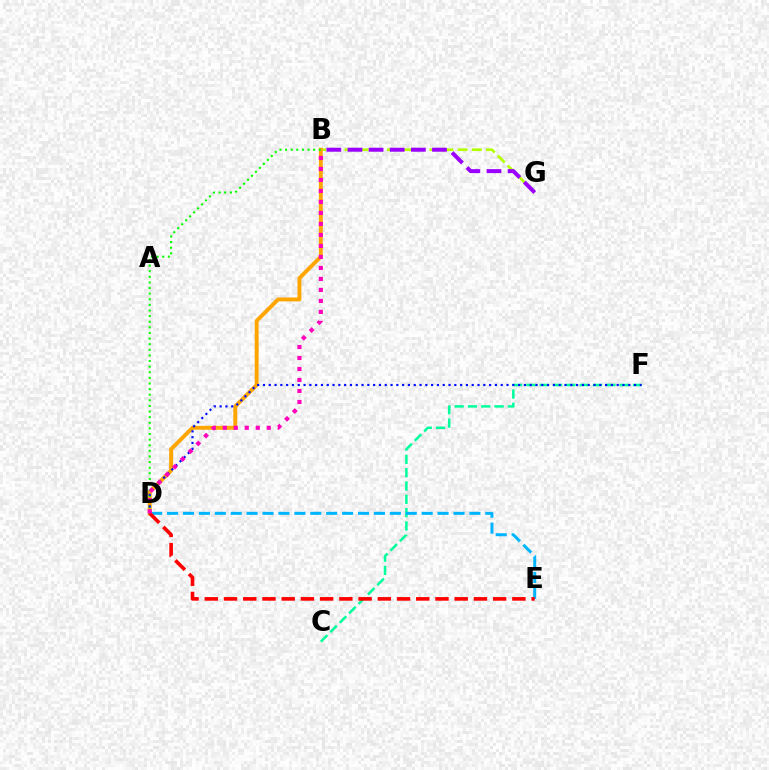{('B', 'G'): [{'color': '#b3ff00', 'line_style': 'dashed', 'thickness': 1.92}, {'color': '#9b00ff', 'line_style': 'dashed', 'thickness': 2.87}], ('C', 'F'): [{'color': '#00ff9d', 'line_style': 'dashed', 'thickness': 1.81}], ('B', 'D'): [{'color': '#ffa500', 'line_style': 'solid', 'thickness': 2.82}, {'color': '#08ff00', 'line_style': 'dotted', 'thickness': 1.53}, {'color': '#ff00bd', 'line_style': 'dotted', 'thickness': 2.99}], ('D', 'E'): [{'color': '#00b5ff', 'line_style': 'dashed', 'thickness': 2.16}, {'color': '#ff0000', 'line_style': 'dashed', 'thickness': 2.61}], ('D', 'F'): [{'color': '#0010ff', 'line_style': 'dotted', 'thickness': 1.58}]}